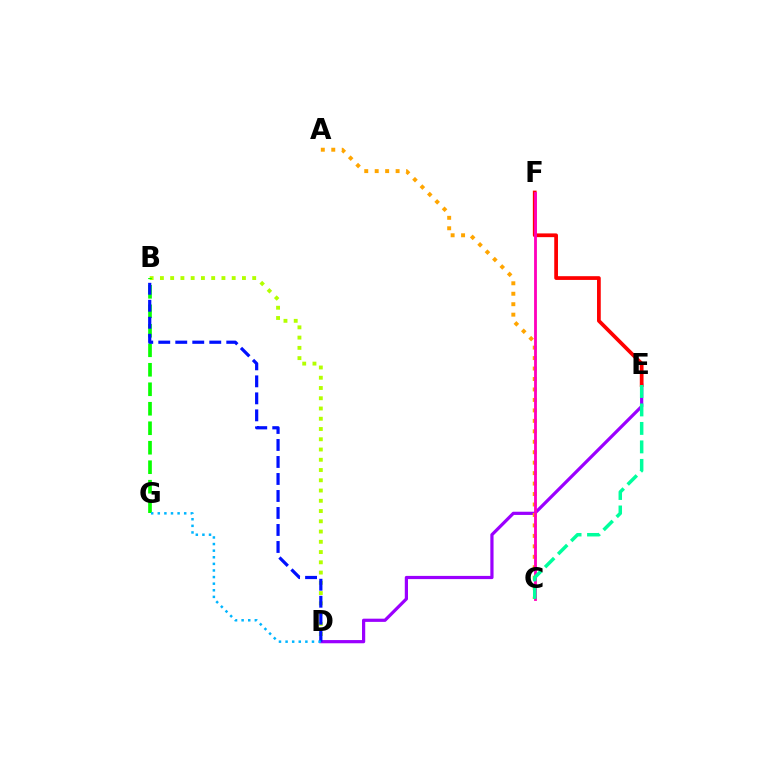{('D', 'E'): [{'color': '#9b00ff', 'line_style': 'solid', 'thickness': 2.31}], ('E', 'F'): [{'color': '#ff0000', 'line_style': 'solid', 'thickness': 2.69}], ('A', 'C'): [{'color': '#ffa500', 'line_style': 'dotted', 'thickness': 2.84}], ('B', 'D'): [{'color': '#b3ff00', 'line_style': 'dotted', 'thickness': 2.79}, {'color': '#0010ff', 'line_style': 'dashed', 'thickness': 2.31}], ('B', 'G'): [{'color': '#08ff00', 'line_style': 'dashed', 'thickness': 2.65}], ('C', 'F'): [{'color': '#ff00bd', 'line_style': 'solid', 'thickness': 2.04}], ('C', 'E'): [{'color': '#00ff9d', 'line_style': 'dashed', 'thickness': 2.51}], ('D', 'G'): [{'color': '#00b5ff', 'line_style': 'dotted', 'thickness': 1.79}]}